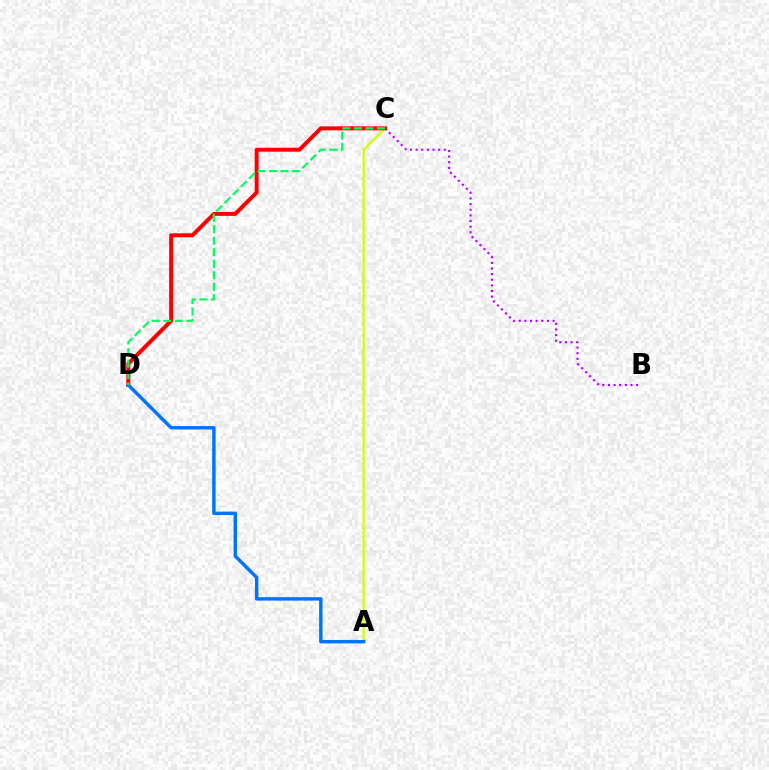{('A', 'C'): [{'color': '#d1ff00', 'line_style': 'solid', 'thickness': 1.62}], ('B', 'C'): [{'color': '#b900ff', 'line_style': 'dotted', 'thickness': 1.53}], ('C', 'D'): [{'color': '#ff0000', 'line_style': 'solid', 'thickness': 2.85}, {'color': '#00ff5c', 'line_style': 'dashed', 'thickness': 1.56}], ('A', 'D'): [{'color': '#0074ff', 'line_style': 'solid', 'thickness': 2.47}]}